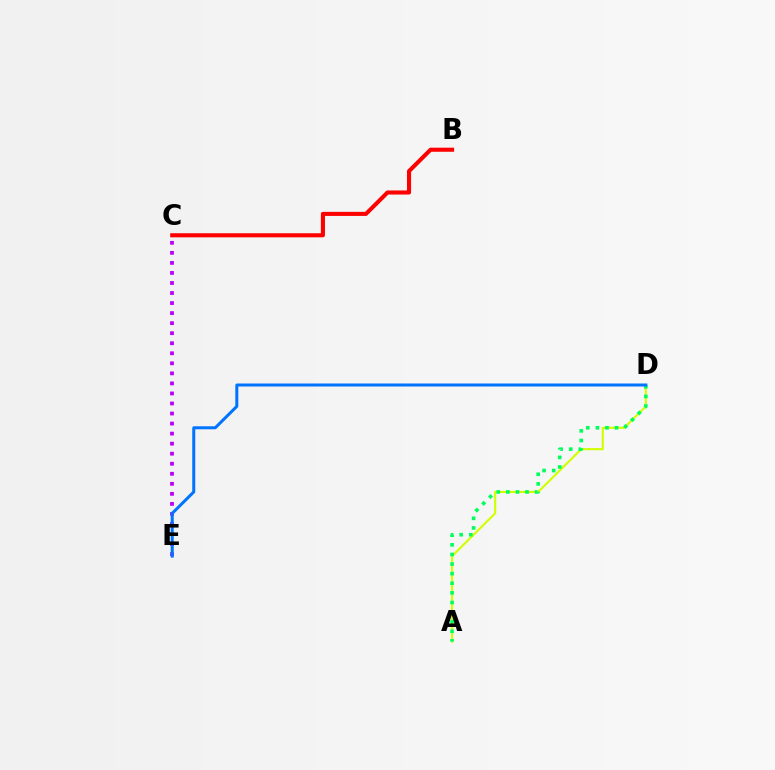{('C', 'E'): [{'color': '#b900ff', 'line_style': 'dotted', 'thickness': 2.73}], ('B', 'C'): [{'color': '#ff0000', 'line_style': 'solid', 'thickness': 2.94}], ('A', 'D'): [{'color': '#d1ff00', 'line_style': 'solid', 'thickness': 1.54}, {'color': '#00ff5c', 'line_style': 'dotted', 'thickness': 2.61}], ('D', 'E'): [{'color': '#0074ff', 'line_style': 'solid', 'thickness': 2.17}]}